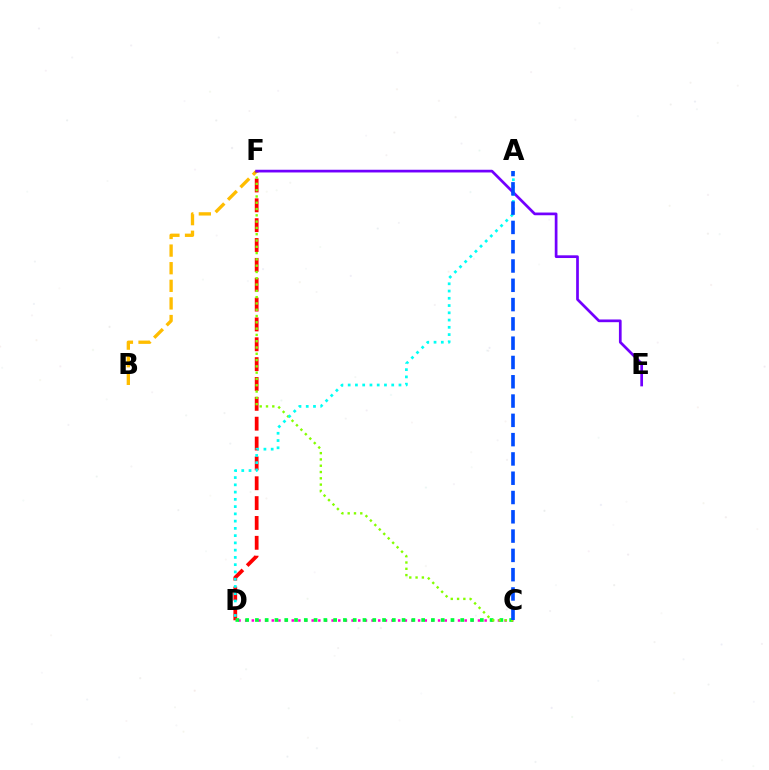{('C', 'D'): [{'color': '#ff00cf', 'line_style': 'dotted', 'thickness': 1.81}, {'color': '#00ff39', 'line_style': 'dotted', 'thickness': 2.66}], ('B', 'F'): [{'color': '#ffbd00', 'line_style': 'dashed', 'thickness': 2.39}], ('D', 'F'): [{'color': '#ff0000', 'line_style': 'dashed', 'thickness': 2.7}], ('C', 'F'): [{'color': '#84ff00', 'line_style': 'dotted', 'thickness': 1.71}], ('E', 'F'): [{'color': '#7200ff', 'line_style': 'solid', 'thickness': 1.95}], ('A', 'D'): [{'color': '#00fff6', 'line_style': 'dotted', 'thickness': 1.97}], ('A', 'C'): [{'color': '#004bff', 'line_style': 'dashed', 'thickness': 2.62}]}